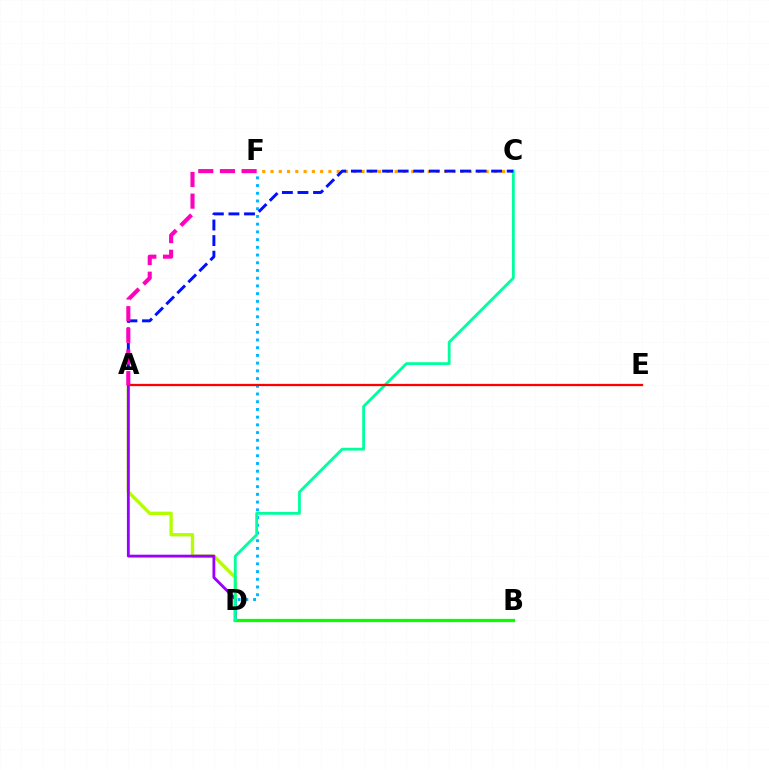{('C', 'F'): [{'color': '#ffa500', 'line_style': 'dotted', 'thickness': 2.25}], ('A', 'D'): [{'color': '#b3ff00', 'line_style': 'solid', 'thickness': 2.4}, {'color': '#9b00ff', 'line_style': 'solid', 'thickness': 2.04}], ('D', 'F'): [{'color': '#00b5ff', 'line_style': 'dotted', 'thickness': 2.1}], ('B', 'D'): [{'color': '#08ff00', 'line_style': 'solid', 'thickness': 2.35}], ('C', 'D'): [{'color': '#00ff9d', 'line_style': 'solid', 'thickness': 2.02}], ('A', 'E'): [{'color': '#ff0000', 'line_style': 'solid', 'thickness': 1.63}], ('A', 'C'): [{'color': '#0010ff', 'line_style': 'dashed', 'thickness': 2.12}], ('A', 'F'): [{'color': '#ff00bd', 'line_style': 'dashed', 'thickness': 2.94}]}